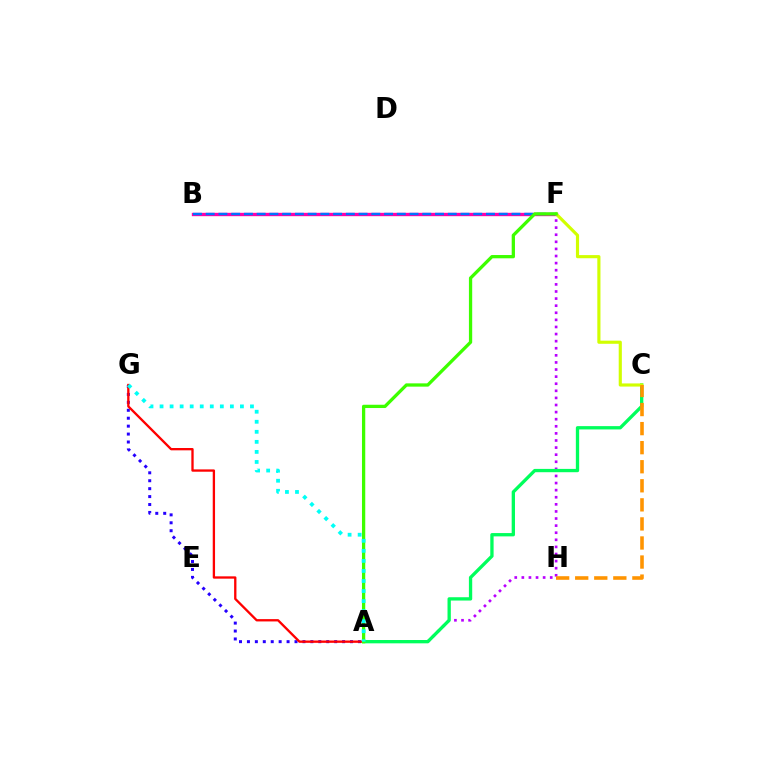{('B', 'F'): [{'color': '#ff00ac', 'line_style': 'solid', 'thickness': 2.41}, {'color': '#0074ff', 'line_style': 'dashed', 'thickness': 1.73}], ('A', 'F'): [{'color': '#b900ff', 'line_style': 'dotted', 'thickness': 1.93}, {'color': '#3dff00', 'line_style': 'solid', 'thickness': 2.36}], ('A', 'G'): [{'color': '#2500ff', 'line_style': 'dotted', 'thickness': 2.15}, {'color': '#ff0000', 'line_style': 'solid', 'thickness': 1.67}, {'color': '#00fff6', 'line_style': 'dotted', 'thickness': 2.73}], ('A', 'C'): [{'color': '#00ff5c', 'line_style': 'solid', 'thickness': 2.39}], ('C', 'F'): [{'color': '#d1ff00', 'line_style': 'solid', 'thickness': 2.26}], ('C', 'H'): [{'color': '#ff9400', 'line_style': 'dashed', 'thickness': 2.59}]}